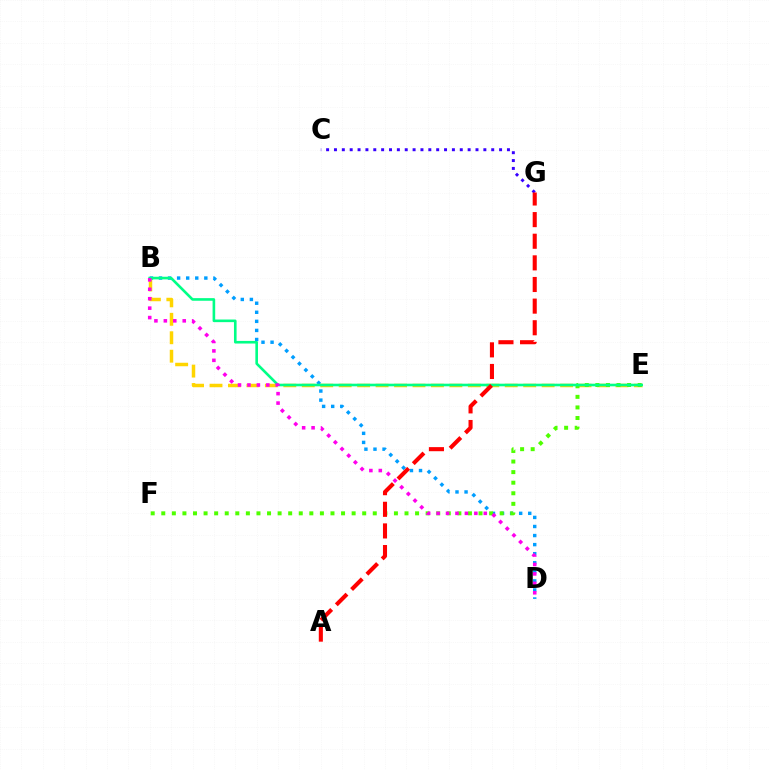{('B', 'D'): [{'color': '#009eff', 'line_style': 'dotted', 'thickness': 2.46}, {'color': '#ff00ed', 'line_style': 'dotted', 'thickness': 2.56}], ('B', 'E'): [{'color': '#ffd500', 'line_style': 'dashed', 'thickness': 2.51}, {'color': '#00ff86', 'line_style': 'solid', 'thickness': 1.88}], ('E', 'F'): [{'color': '#4fff00', 'line_style': 'dotted', 'thickness': 2.87}], ('C', 'G'): [{'color': '#3700ff', 'line_style': 'dotted', 'thickness': 2.14}], ('A', 'G'): [{'color': '#ff0000', 'line_style': 'dashed', 'thickness': 2.94}]}